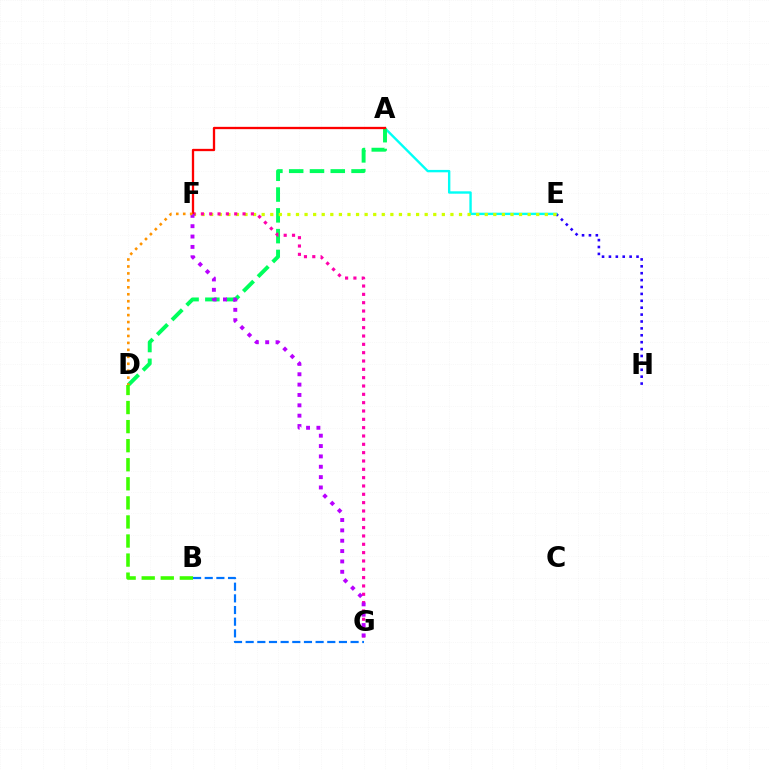{('E', 'H'): [{'color': '#2500ff', 'line_style': 'dotted', 'thickness': 1.87}], ('A', 'E'): [{'color': '#00fff6', 'line_style': 'solid', 'thickness': 1.72}], ('A', 'D'): [{'color': '#00ff5c', 'line_style': 'dashed', 'thickness': 2.82}], ('B', 'D'): [{'color': '#3dff00', 'line_style': 'dashed', 'thickness': 2.59}], ('B', 'G'): [{'color': '#0074ff', 'line_style': 'dashed', 'thickness': 1.58}], ('E', 'F'): [{'color': '#d1ff00', 'line_style': 'dotted', 'thickness': 2.33}], ('F', 'G'): [{'color': '#ff00ac', 'line_style': 'dotted', 'thickness': 2.26}, {'color': '#b900ff', 'line_style': 'dotted', 'thickness': 2.81}], ('A', 'F'): [{'color': '#ff0000', 'line_style': 'solid', 'thickness': 1.66}], ('D', 'F'): [{'color': '#ff9400', 'line_style': 'dotted', 'thickness': 1.89}]}